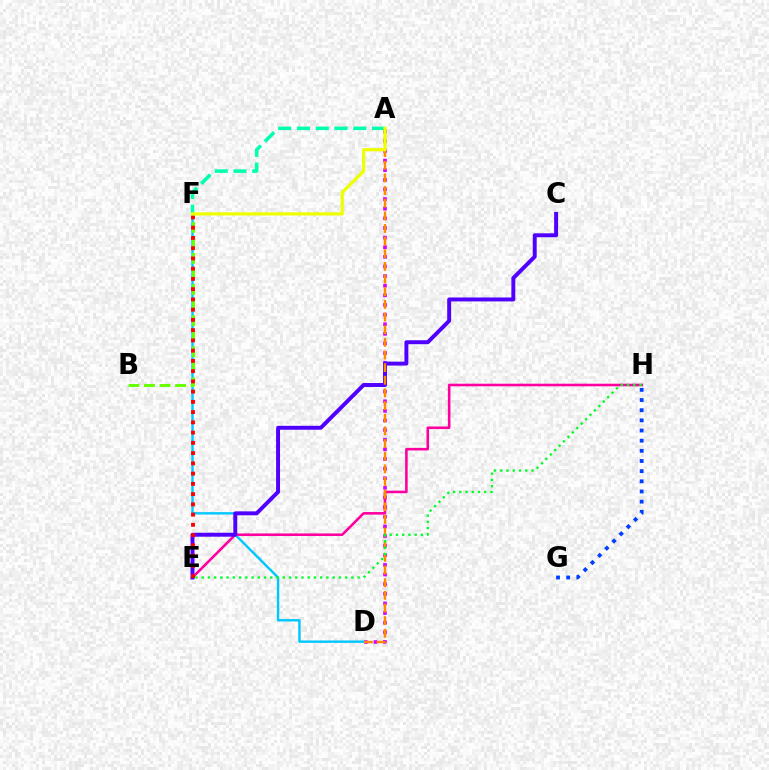{('A', 'D'): [{'color': '#d600ff', 'line_style': 'dotted', 'thickness': 2.62}, {'color': '#ff8800', 'line_style': 'dashed', 'thickness': 1.72}], ('D', 'F'): [{'color': '#00c7ff', 'line_style': 'solid', 'thickness': 1.73}], ('A', 'F'): [{'color': '#00ffaf', 'line_style': 'dashed', 'thickness': 2.55}, {'color': '#eeff00', 'line_style': 'solid', 'thickness': 2.33}], ('E', 'H'): [{'color': '#ff00a0', 'line_style': 'solid', 'thickness': 1.86}, {'color': '#00ff27', 'line_style': 'dotted', 'thickness': 1.69}], ('C', 'E'): [{'color': '#4f00ff', 'line_style': 'solid', 'thickness': 2.83}], ('B', 'F'): [{'color': '#66ff00', 'line_style': 'dashed', 'thickness': 2.11}], ('G', 'H'): [{'color': '#003fff', 'line_style': 'dotted', 'thickness': 2.76}], ('E', 'F'): [{'color': '#ff0000', 'line_style': 'dotted', 'thickness': 2.78}]}